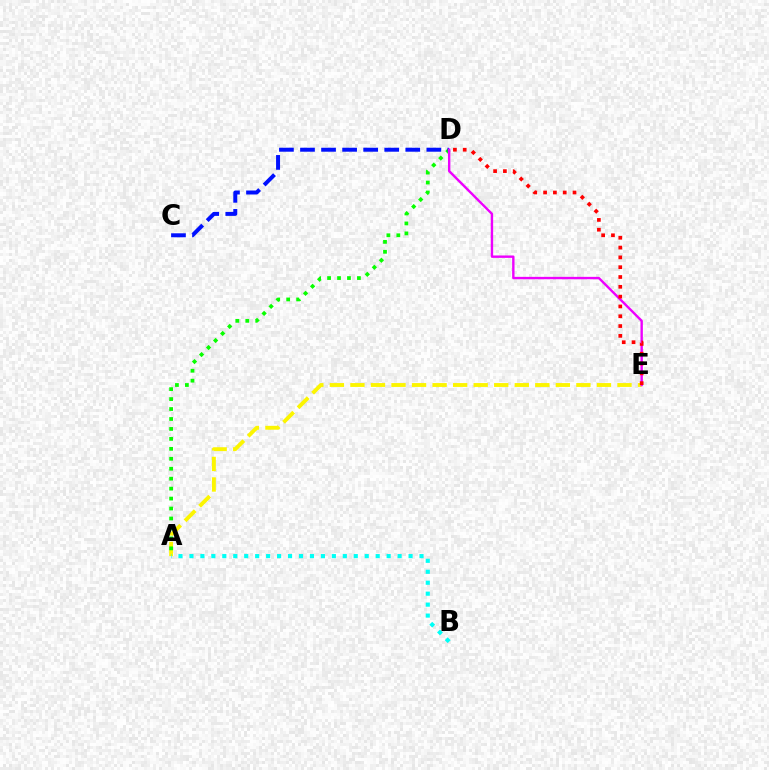{('A', 'E'): [{'color': '#fcf500', 'line_style': 'dashed', 'thickness': 2.79}], ('A', 'D'): [{'color': '#08ff00', 'line_style': 'dotted', 'thickness': 2.7}], ('C', 'D'): [{'color': '#0010ff', 'line_style': 'dashed', 'thickness': 2.86}], ('D', 'E'): [{'color': '#ee00ff', 'line_style': 'solid', 'thickness': 1.72}, {'color': '#ff0000', 'line_style': 'dotted', 'thickness': 2.67}], ('A', 'B'): [{'color': '#00fff6', 'line_style': 'dotted', 'thickness': 2.98}]}